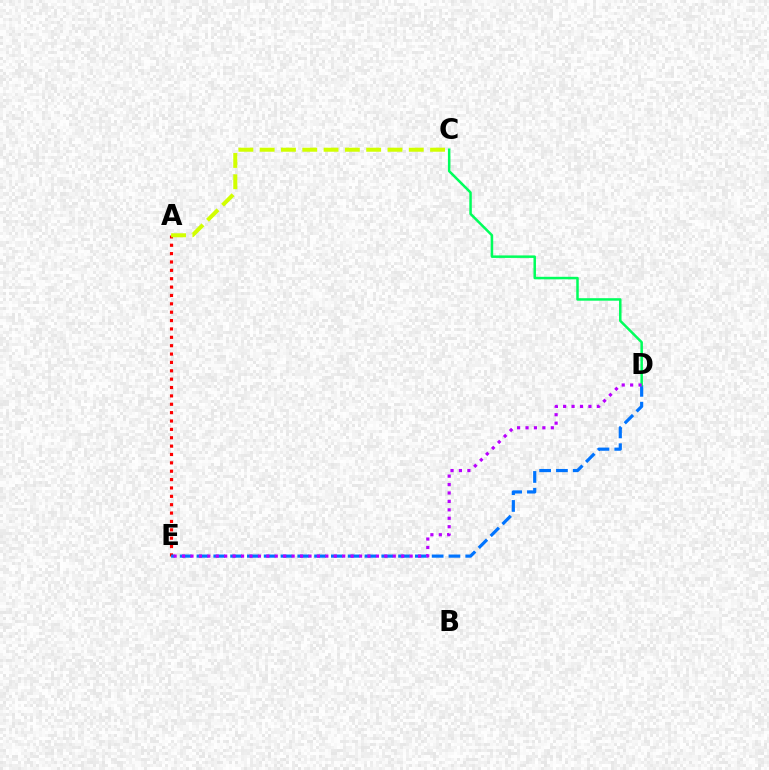{('A', 'E'): [{'color': '#ff0000', 'line_style': 'dotted', 'thickness': 2.27}], ('D', 'E'): [{'color': '#0074ff', 'line_style': 'dashed', 'thickness': 2.28}, {'color': '#b900ff', 'line_style': 'dotted', 'thickness': 2.29}], ('A', 'C'): [{'color': '#d1ff00', 'line_style': 'dashed', 'thickness': 2.89}], ('C', 'D'): [{'color': '#00ff5c', 'line_style': 'solid', 'thickness': 1.8}]}